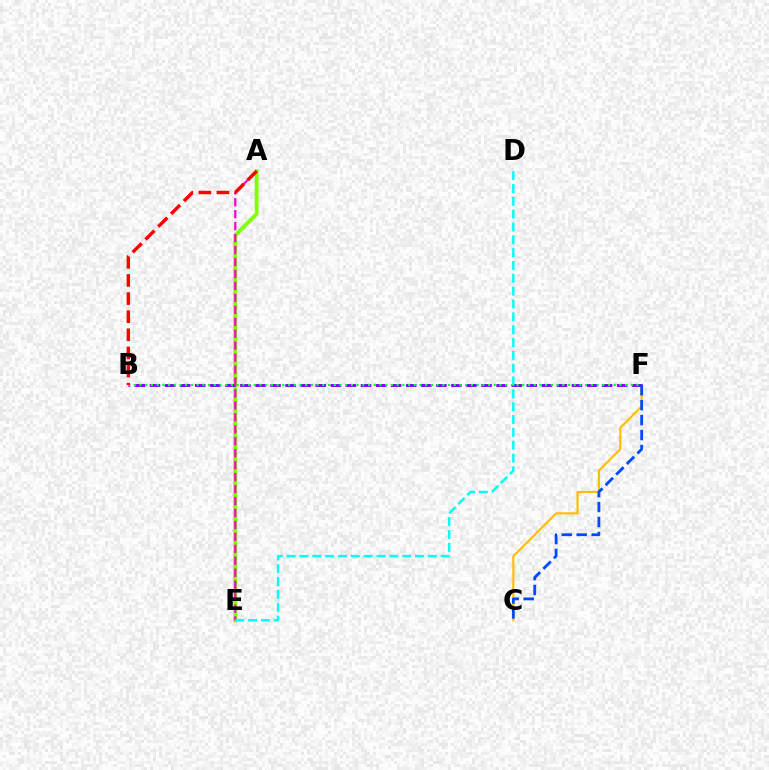{('C', 'F'): [{'color': '#ffbd00', 'line_style': 'solid', 'thickness': 1.52}, {'color': '#004bff', 'line_style': 'dashed', 'thickness': 2.03}], ('A', 'E'): [{'color': '#84ff00', 'line_style': 'solid', 'thickness': 2.8}, {'color': '#ff00cf', 'line_style': 'dashed', 'thickness': 1.62}], ('B', 'F'): [{'color': '#7200ff', 'line_style': 'dashed', 'thickness': 2.05}, {'color': '#00ff39', 'line_style': 'dotted', 'thickness': 1.55}], ('D', 'E'): [{'color': '#00fff6', 'line_style': 'dashed', 'thickness': 1.74}], ('A', 'B'): [{'color': '#ff0000', 'line_style': 'dashed', 'thickness': 2.46}]}